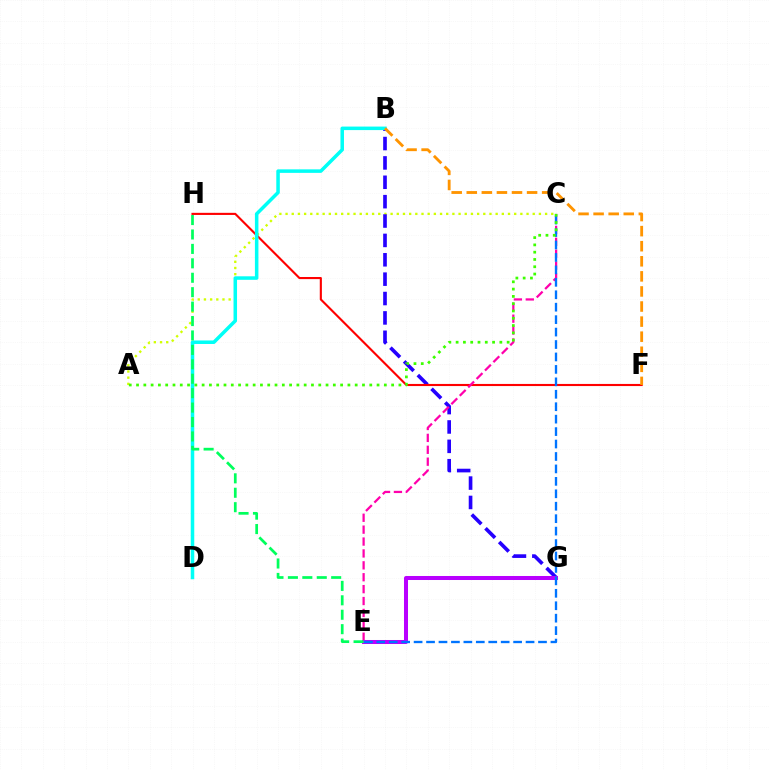{('A', 'C'): [{'color': '#d1ff00', 'line_style': 'dotted', 'thickness': 1.68}, {'color': '#3dff00', 'line_style': 'dotted', 'thickness': 1.98}], ('B', 'G'): [{'color': '#2500ff', 'line_style': 'dashed', 'thickness': 2.63}], ('F', 'H'): [{'color': '#ff0000', 'line_style': 'solid', 'thickness': 1.53}], ('C', 'E'): [{'color': '#ff00ac', 'line_style': 'dashed', 'thickness': 1.62}, {'color': '#0074ff', 'line_style': 'dashed', 'thickness': 1.69}], ('E', 'G'): [{'color': '#b900ff', 'line_style': 'solid', 'thickness': 2.89}], ('B', 'D'): [{'color': '#00fff6', 'line_style': 'solid', 'thickness': 2.53}], ('E', 'H'): [{'color': '#00ff5c', 'line_style': 'dashed', 'thickness': 1.96}], ('B', 'F'): [{'color': '#ff9400', 'line_style': 'dashed', 'thickness': 2.05}]}